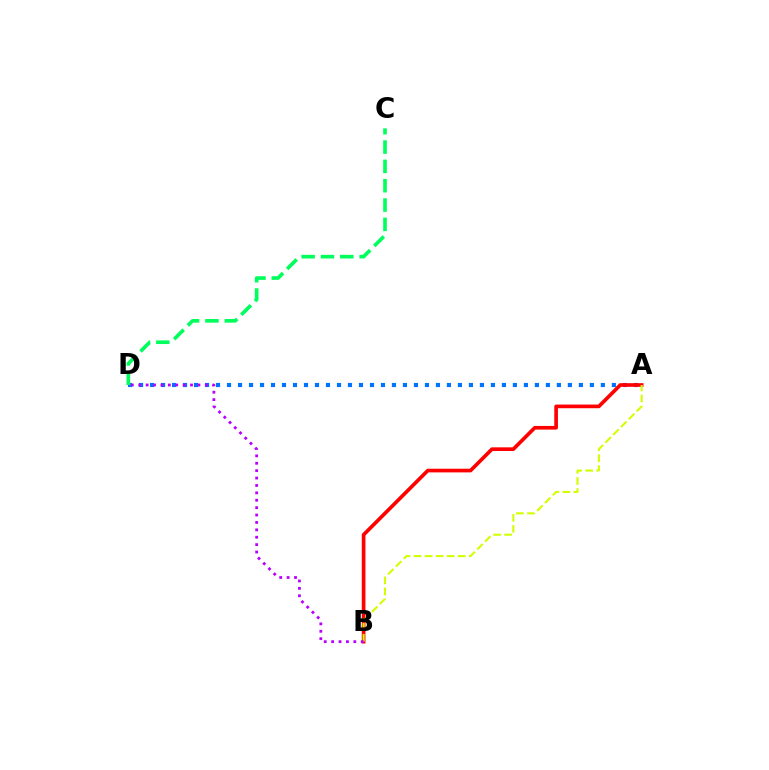{('A', 'D'): [{'color': '#0074ff', 'line_style': 'dotted', 'thickness': 2.99}], ('A', 'B'): [{'color': '#ff0000', 'line_style': 'solid', 'thickness': 2.64}, {'color': '#d1ff00', 'line_style': 'dashed', 'thickness': 1.5}], ('C', 'D'): [{'color': '#00ff5c', 'line_style': 'dashed', 'thickness': 2.63}], ('B', 'D'): [{'color': '#b900ff', 'line_style': 'dotted', 'thickness': 2.01}]}